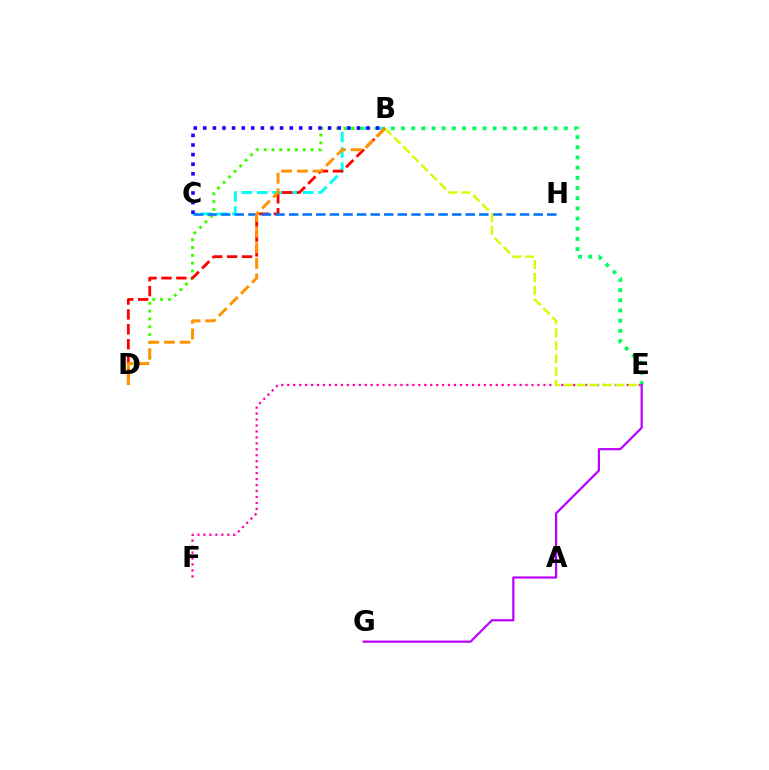{('B', 'C'): [{'color': '#00fff6', 'line_style': 'dashed', 'thickness': 2.09}, {'color': '#2500ff', 'line_style': 'dotted', 'thickness': 2.61}], ('E', 'F'): [{'color': '#ff00ac', 'line_style': 'dotted', 'thickness': 1.62}], ('B', 'D'): [{'color': '#3dff00', 'line_style': 'dotted', 'thickness': 2.12}, {'color': '#ff0000', 'line_style': 'dashed', 'thickness': 2.02}, {'color': '#ff9400', 'line_style': 'dashed', 'thickness': 2.13}], ('C', 'H'): [{'color': '#0074ff', 'line_style': 'dashed', 'thickness': 1.85}], ('B', 'E'): [{'color': '#d1ff00', 'line_style': 'dashed', 'thickness': 1.75}, {'color': '#00ff5c', 'line_style': 'dotted', 'thickness': 2.77}], ('E', 'G'): [{'color': '#b900ff', 'line_style': 'solid', 'thickness': 1.58}]}